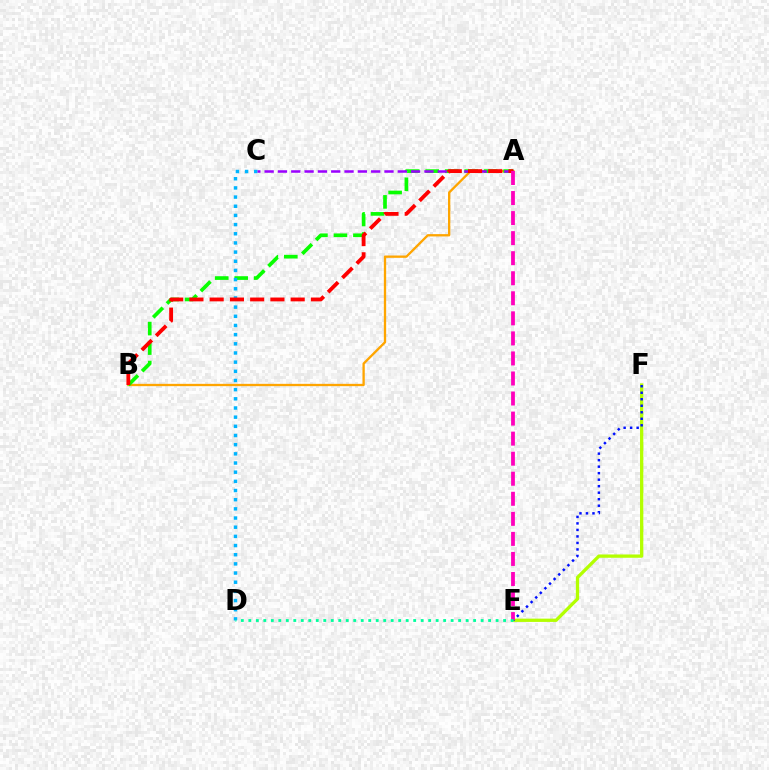{('A', 'B'): [{'color': '#ffa500', 'line_style': 'solid', 'thickness': 1.66}, {'color': '#08ff00', 'line_style': 'dashed', 'thickness': 2.65}, {'color': '#ff0000', 'line_style': 'dashed', 'thickness': 2.75}], ('E', 'F'): [{'color': '#b3ff00', 'line_style': 'solid', 'thickness': 2.37}, {'color': '#0010ff', 'line_style': 'dotted', 'thickness': 1.77}], ('C', 'D'): [{'color': '#00b5ff', 'line_style': 'dotted', 'thickness': 2.49}], ('A', 'C'): [{'color': '#9b00ff', 'line_style': 'dashed', 'thickness': 1.81}], ('A', 'E'): [{'color': '#ff00bd', 'line_style': 'dashed', 'thickness': 2.72}], ('D', 'E'): [{'color': '#00ff9d', 'line_style': 'dotted', 'thickness': 2.04}]}